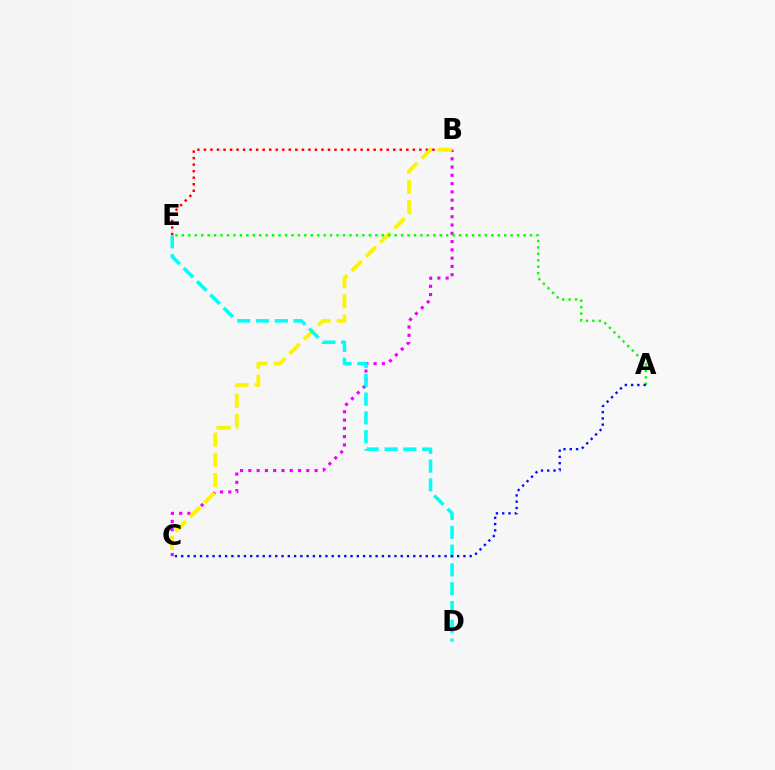{('B', 'C'): [{'color': '#ee00ff', 'line_style': 'dotted', 'thickness': 2.25}, {'color': '#fcf500', 'line_style': 'dashed', 'thickness': 2.74}], ('B', 'E'): [{'color': '#ff0000', 'line_style': 'dotted', 'thickness': 1.77}], ('D', 'E'): [{'color': '#00fff6', 'line_style': 'dashed', 'thickness': 2.55}], ('A', 'E'): [{'color': '#08ff00', 'line_style': 'dotted', 'thickness': 1.75}], ('A', 'C'): [{'color': '#0010ff', 'line_style': 'dotted', 'thickness': 1.7}]}